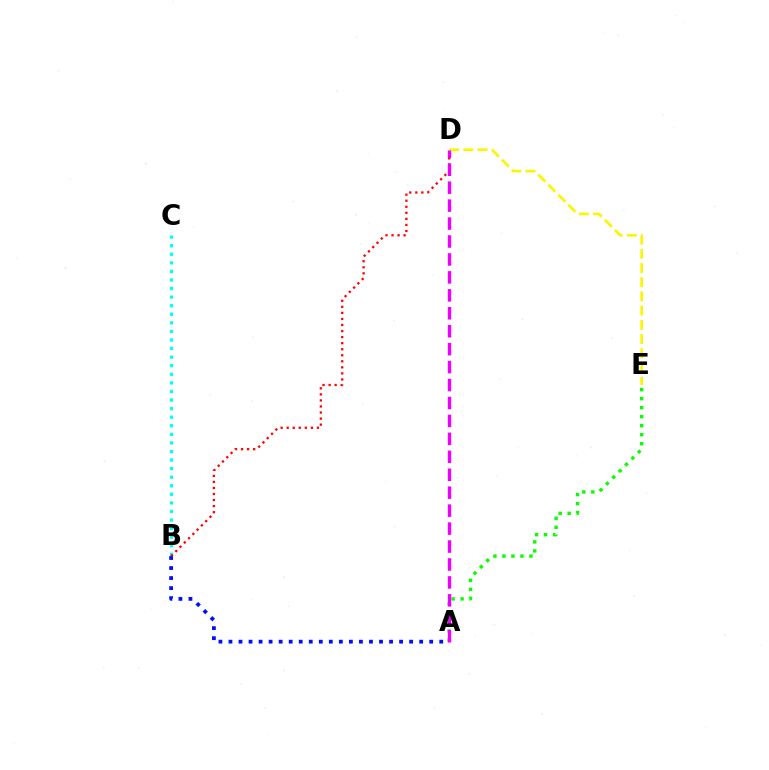{('B', 'C'): [{'color': '#00fff6', 'line_style': 'dotted', 'thickness': 2.33}], ('B', 'D'): [{'color': '#ff0000', 'line_style': 'dotted', 'thickness': 1.64}], ('A', 'B'): [{'color': '#0010ff', 'line_style': 'dotted', 'thickness': 2.73}], ('A', 'E'): [{'color': '#08ff00', 'line_style': 'dotted', 'thickness': 2.45}], ('D', 'E'): [{'color': '#fcf500', 'line_style': 'dashed', 'thickness': 1.93}], ('A', 'D'): [{'color': '#ee00ff', 'line_style': 'dashed', 'thickness': 2.44}]}